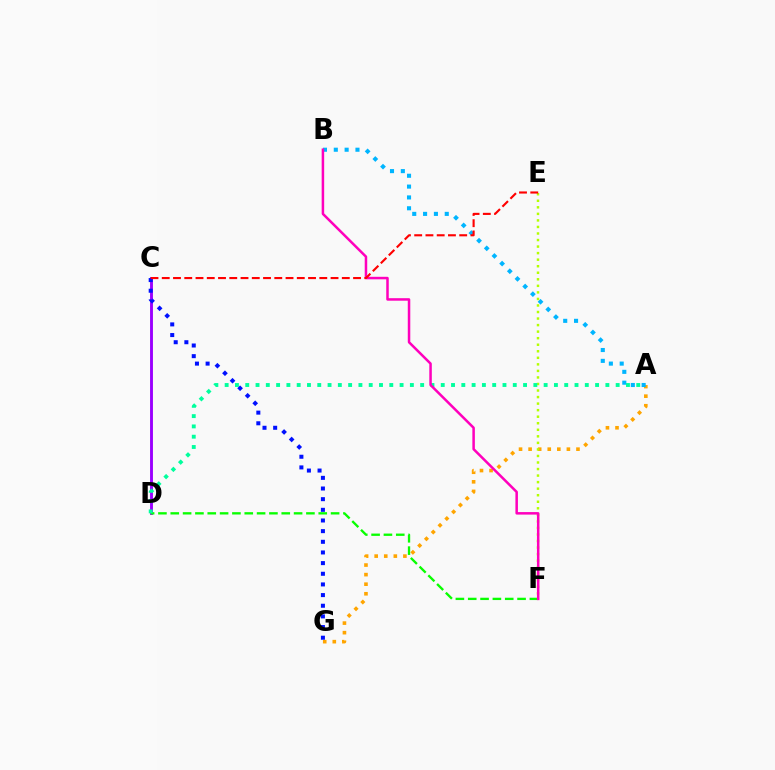{('C', 'D'): [{'color': '#9b00ff', 'line_style': 'solid', 'thickness': 2.08}], ('A', 'G'): [{'color': '#ffa500', 'line_style': 'dotted', 'thickness': 2.6}], ('A', 'B'): [{'color': '#00b5ff', 'line_style': 'dotted', 'thickness': 2.94}], ('D', 'F'): [{'color': '#08ff00', 'line_style': 'dashed', 'thickness': 1.68}], ('E', 'F'): [{'color': '#b3ff00', 'line_style': 'dotted', 'thickness': 1.78}], ('C', 'G'): [{'color': '#0010ff', 'line_style': 'dotted', 'thickness': 2.9}], ('A', 'D'): [{'color': '#00ff9d', 'line_style': 'dotted', 'thickness': 2.8}], ('B', 'F'): [{'color': '#ff00bd', 'line_style': 'solid', 'thickness': 1.81}], ('C', 'E'): [{'color': '#ff0000', 'line_style': 'dashed', 'thickness': 1.53}]}